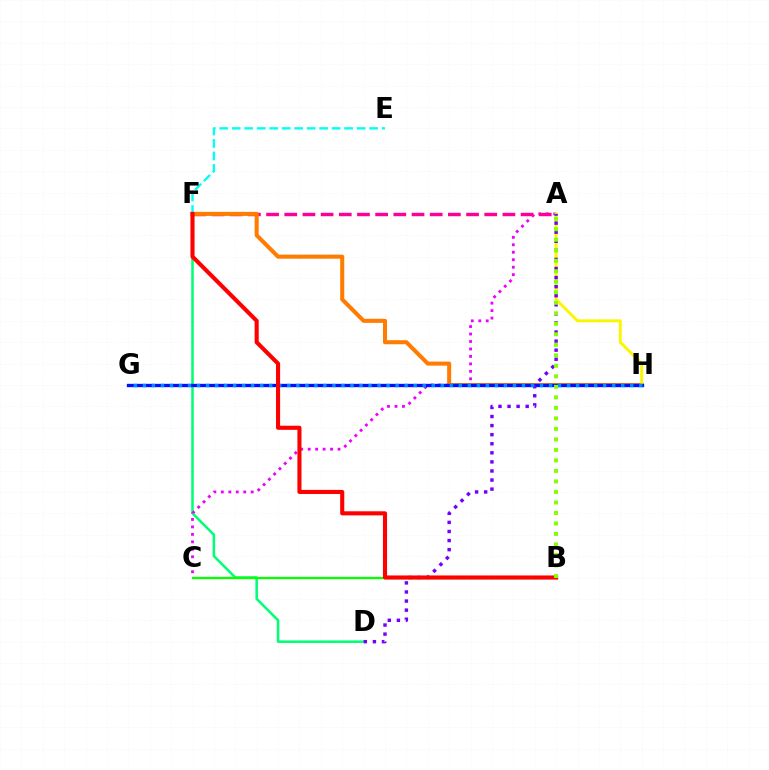{('D', 'F'): [{'color': '#00ff74', 'line_style': 'solid', 'thickness': 1.82}], ('A', 'C'): [{'color': '#ee00ff', 'line_style': 'dotted', 'thickness': 2.03}], ('A', 'F'): [{'color': '#ff0094', 'line_style': 'dashed', 'thickness': 2.47}], ('F', 'H'): [{'color': '#ff7c00', 'line_style': 'solid', 'thickness': 2.92}], ('E', 'F'): [{'color': '#00fff6', 'line_style': 'dashed', 'thickness': 1.7}], ('A', 'H'): [{'color': '#fcf500', 'line_style': 'solid', 'thickness': 2.12}], ('B', 'C'): [{'color': '#08ff00', 'line_style': 'solid', 'thickness': 1.66}], ('G', 'H'): [{'color': '#0010ff', 'line_style': 'solid', 'thickness': 2.39}, {'color': '#008cff', 'line_style': 'dotted', 'thickness': 2.45}], ('A', 'D'): [{'color': '#7200ff', 'line_style': 'dotted', 'thickness': 2.47}], ('B', 'F'): [{'color': '#ff0000', 'line_style': 'solid', 'thickness': 2.95}], ('A', 'B'): [{'color': '#84ff00', 'line_style': 'dotted', 'thickness': 2.86}]}